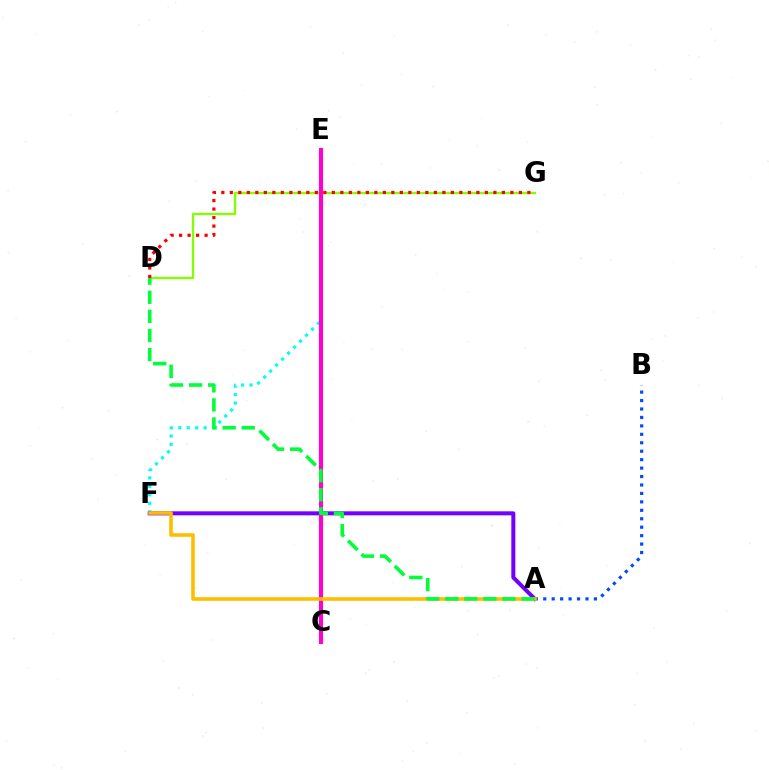{('E', 'F'): [{'color': '#00fff6', 'line_style': 'dotted', 'thickness': 2.3}], ('A', 'F'): [{'color': '#7200ff', 'line_style': 'solid', 'thickness': 2.89}, {'color': '#ffbd00', 'line_style': 'solid', 'thickness': 2.59}], ('D', 'G'): [{'color': '#84ff00', 'line_style': 'solid', 'thickness': 1.67}, {'color': '#ff0000', 'line_style': 'dotted', 'thickness': 2.31}], ('C', 'E'): [{'color': '#ff00cf', 'line_style': 'solid', 'thickness': 2.96}], ('A', 'B'): [{'color': '#004bff', 'line_style': 'dotted', 'thickness': 2.29}], ('A', 'D'): [{'color': '#00ff39', 'line_style': 'dashed', 'thickness': 2.59}]}